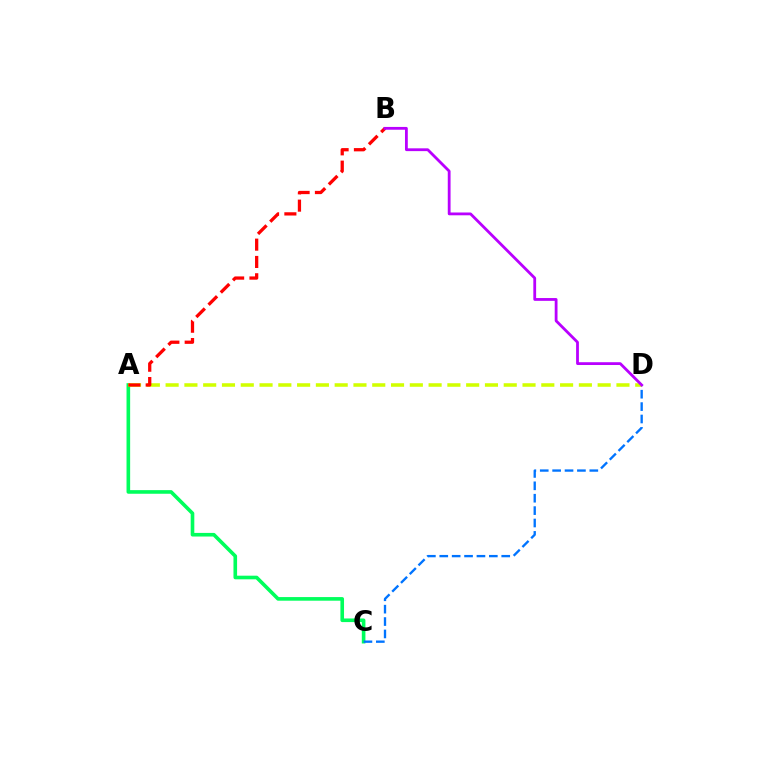{('A', 'C'): [{'color': '#00ff5c', 'line_style': 'solid', 'thickness': 2.61}], ('C', 'D'): [{'color': '#0074ff', 'line_style': 'dashed', 'thickness': 1.68}], ('A', 'D'): [{'color': '#d1ff00', 'line_style': 'dashed', 'thickness': 2.55}], ('A', 'B'): [{'color': '#ff0000', 'line_style': 'dashed', 'thickness': 2.35}], ('B', 'D'): [{'color': '#b900ff', 'line_style': 'solid', 'thickness': 2.02}]}